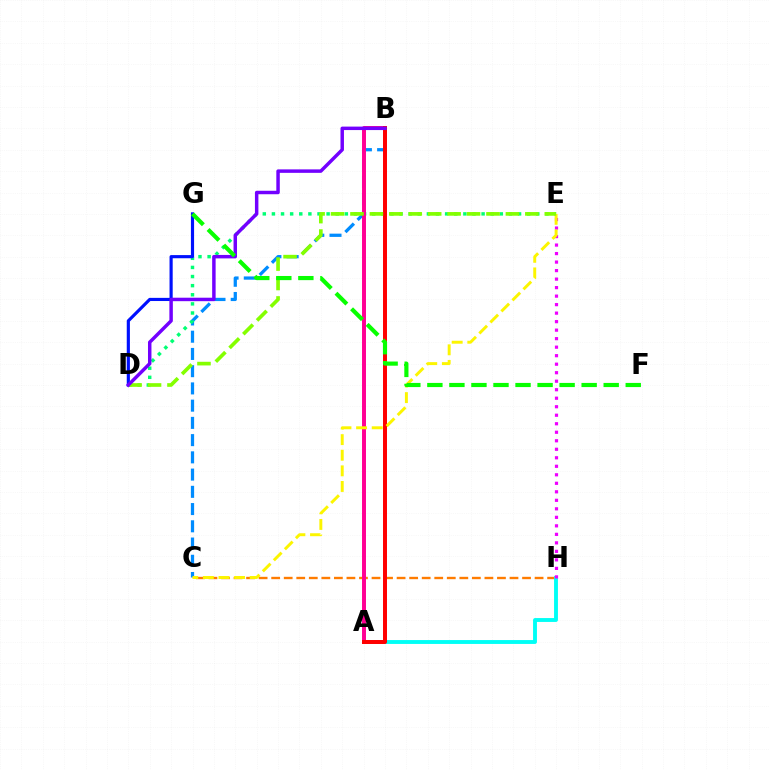{('B', 'C'): [{'color': '#008cff', 'line_style': 'dashed', 'thickness': 2.34}], ('C', 'H'): [{'color': '#ff7c00', 'line_style': 'dashed', 'thickness': 1.7}], ('A', 'H'): [{'color': '#00fff6', 'line_style': 'solid', 'thickness': 2.79}], ('D', 'E'): [{'color': '#00ff74', 'line_style': 'dotted', 'thickness': 2.48}, {'color': '#84ff00', 'line_style': 'dashed', 'thickness': 2.64}], ('A', 'B'): [{'color': '#ff0094', 'line_style': 'solid', 'thickness': 2.85}, {'color': '#ff0000', 'line_style': 'solid', 'thickness': 2.86}], ('E', 'H'): [{'color': '#ee00ff', 'line_style': 'dotted', 'thickness': 2.31}], ('C', 'E'): [{'color': '#fcf500', 'line_style': 'dashed', 'thickness': 2.12}], ('D', 'G'): [{'color': '#0010ff', 'line_style': 'solid', 'thickness': 2.27}], ('B', 'D'): [{'color': '#7200ff', 'line_style': 'solid', 'thickness': 2.49}], ('F', 'G'): [{'color': '#08ff00', 'line_style': 'dashed', 'thickness': 2.99}]}